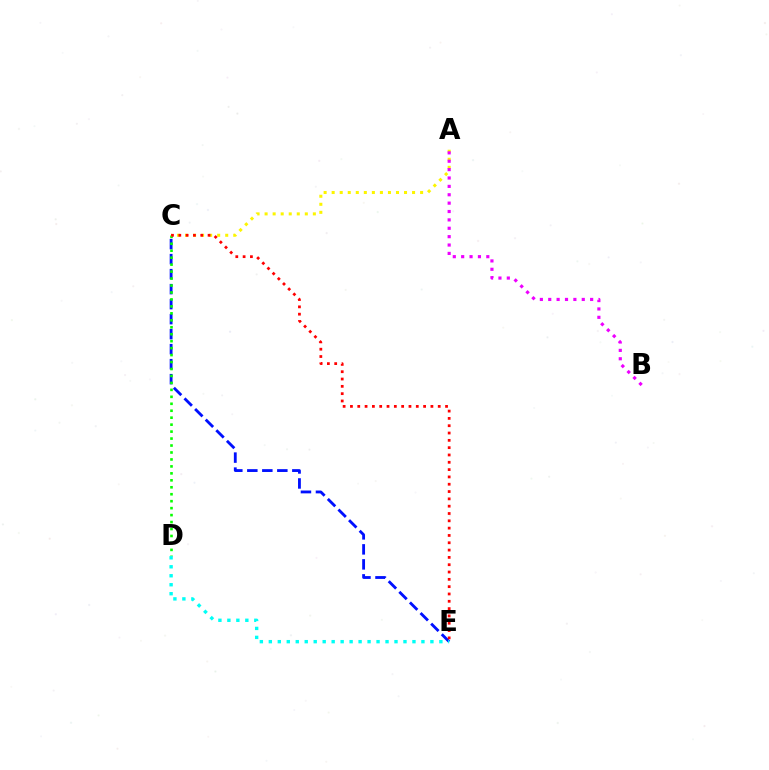{('C', 'E'): [{'color': '#0010ff', 'line_style': 'dashed', 'thickness': 2.04}, {'color': '#ff0000', 'line_style': 'dotted', 'thickness': 1.99}], ('C', 'D'): [{'color': '#08ff00', 'line_style': 'dotted', 'thickness': 1.89}], ('D', 'E'): [{'color': '#00fff6', 'line_style': 'dotted', 'thickness': 2.44}], ('A', 'C'): [{'color': '#fcf500', 'line_style': 'dotted', 'thickness': 2.18}], ('A', 'B'): [{'color': '#ee00ff', 'line_style': 'dotted', 'thickness': 2.28}]}